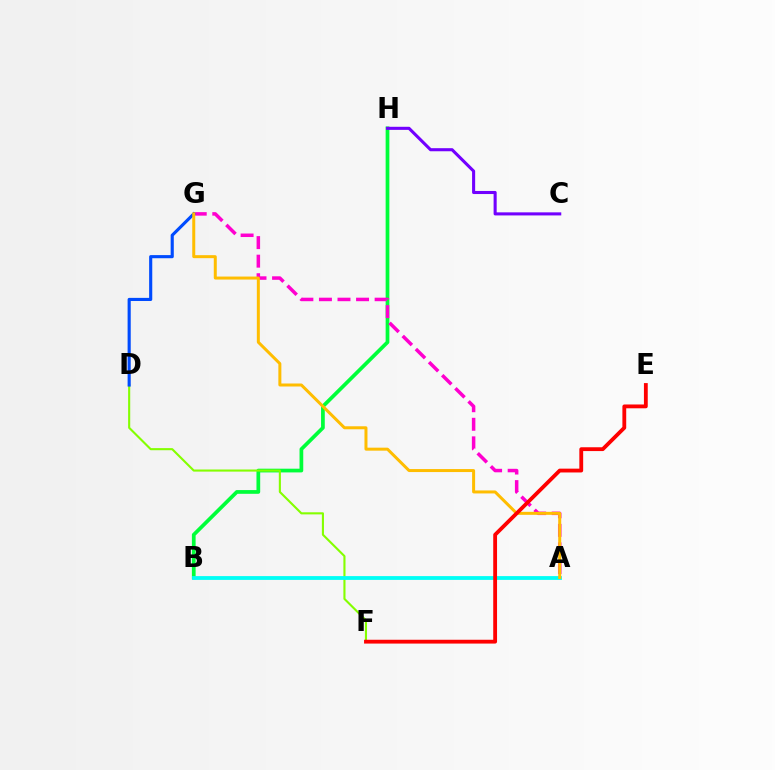{('B', 'H'): [{'color': '#00ff39', 'line_style': 'solid', 'thickness': 2.68}], ('A', 'G'): [{'color': '#ff00cf', 'line_style': 'dashed', 'thickness': 2.52}, {'color': '#ffbd00', 'line_style': 'solid', 'thickness': 2.16}], ('D', 'F'): [{'color': '#84ff00', 'line_style': 'solid', 'thickness': 1.52}], ('C', 'H'): [{'color': '#7200ff', 'line_style': 'solid', 'thickness': 2.22}], ('D', 'G'): [{'color': '#004bff', 'line_style': 'solid', 'thickness': 2.25}], ('A', 'B'): [{'color': '#00fff6', 'line_style': 'solid', 'thickness': 2.73}], ('E', 'F'): [{'color': '#ff0000', 'line_style': 'solid', 'thickness': 2.75}]}